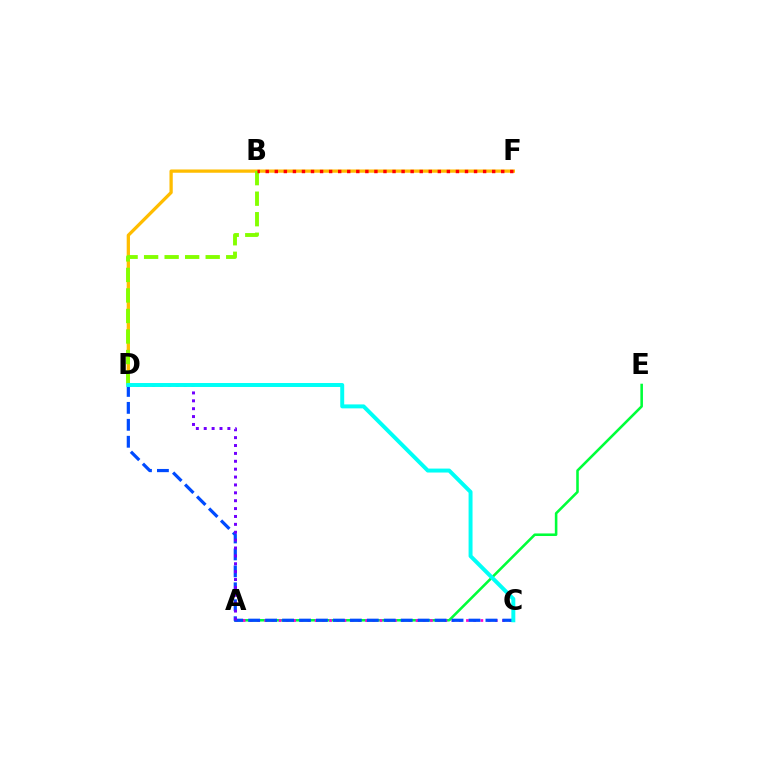{('D', 'F'): [{'color': '#ffbd00', 'line_style': 'solid', 'thickness': 2.36}], ('B', 'D'): [{'color': '#84ff00', 'line_style': 'dashed', 'thickness': 2.79}], ('A', 'E'): [{'color': '#00ff39', 'line_style': 'solid', 'thickness': 1.85}], ('A', 'C'): [{'color': '#ff00cf', 'line_style': 'dotted', 'thickness': 1.96}], ('C', 'D'): [{'color': '#004bff', 'line_style': 'dashed', 'thickness': 2.3}, {'color': '#00fff6', 'line_style': 'solid', 'thickness': 2.85}], ('A', 'D'): [{'color': '#7200ff', 'line_style': 'dotted', 'thickness': 2.14}], ('B', 'F'): [{'color': '#ff0000', 'line_style': 'dotted', 'thickness': 2.46}]}